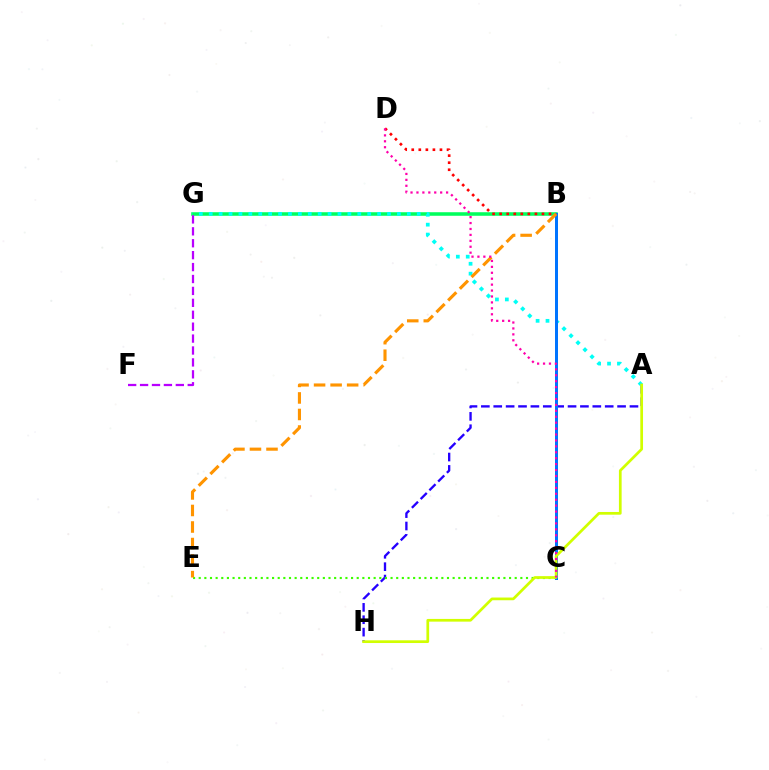{('A', 'H'): [{'color': '#2500ff', 'line_style': 'dashed', 'thickness': 1.68}, {'color': '#d1ff00', 'line_style': 'solid', 'thickness': 1.95}], ('B', 'G'): [{'color': '#00ff5c', 'line_style': 'solid', 'thickness': 2.55}], ('A', 'G'): [{'color': '#00fff6', 'line_style': 'dotted', 'thickness': 2.69}], ('C', 'E'): [{'color': '#3dff00', 'line_style': 'dotted', 'thickness': 1.53}], ('B', 'C'): [{'color': '#0074ff', 'line_style': 'solid', 'thickness': 2.15}], ('B', 'D'): [{'color': '#ff0000', 'line_style': 'dotted', 'thickness': 1.92}], ('F', 'G'): [{'color': '#b900ff', 'line_style': 'dashed', 'thickness': 1.62}], ('B', 'E'): [{'color': '#ff9400', 'line_style': 'dashed', 'thickness': 2.25}], ('C', 'D'): [{'color': '#ff00ac', 'line_style': 'dotted', 'thickness': 1.61}]}